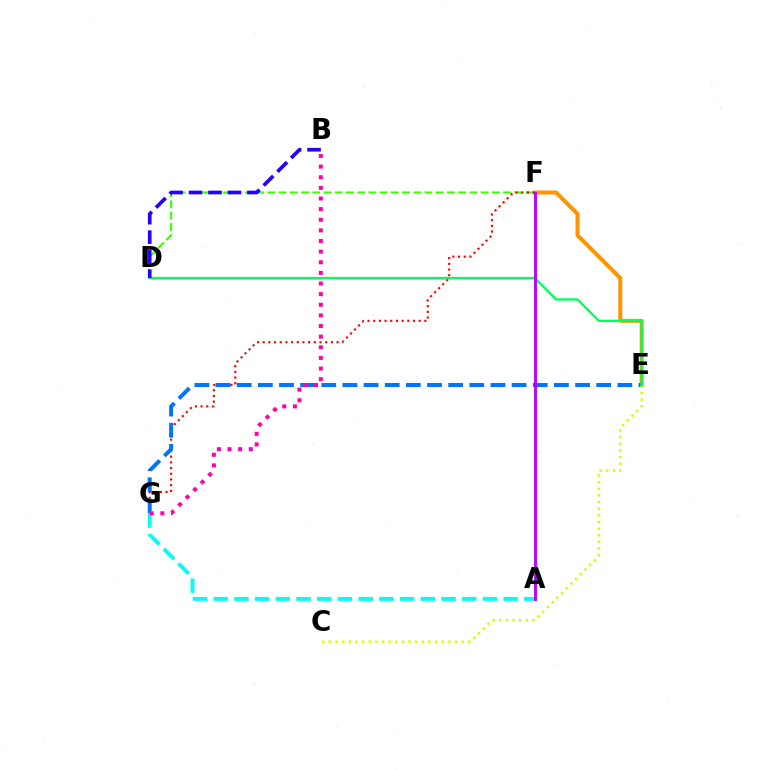{('E', 'F'): [{'color': '#ff9400', 'line_style': 'solid', 'thickness': 2.86}], ('D', 'F'): [{'color': '#3dff00', 'line_style': 'dashed', 'thickness': 1.52}], ('F', 'G'): [{'color': '#ff0000', 'line_style': 'dotted', 'thickness': 1.54}], ('E', 'G'): [{'color': '#0074ff', 'line_style': 'dashed', 'thickness': 2.87}], ('C', 'E'): [{'color': '#d1ff00', 'line_style': 'dotted', 'thickness': 1.8}], ('A', 'G'): [{'color': '#00fff6', 'line_style': 'dashed', 'thickness': 2.81}], ('D', 'E'): [{'color': '#00ff5c', 'line_style': 'solid', 'thickness': 1.68}], ('B', 'D'): [{'color': '#2500ff', 'line_style': 'dashed', 'thickness': 2.64}], ('A', 'F'): [{'color': '#b900ff', 'line_style': 'solid', 'thickness': 2.08}], ('B', 'G'): [{'color': '#ff00ac', 'line_style': 'dotted', 'thickness': 2.89}]}